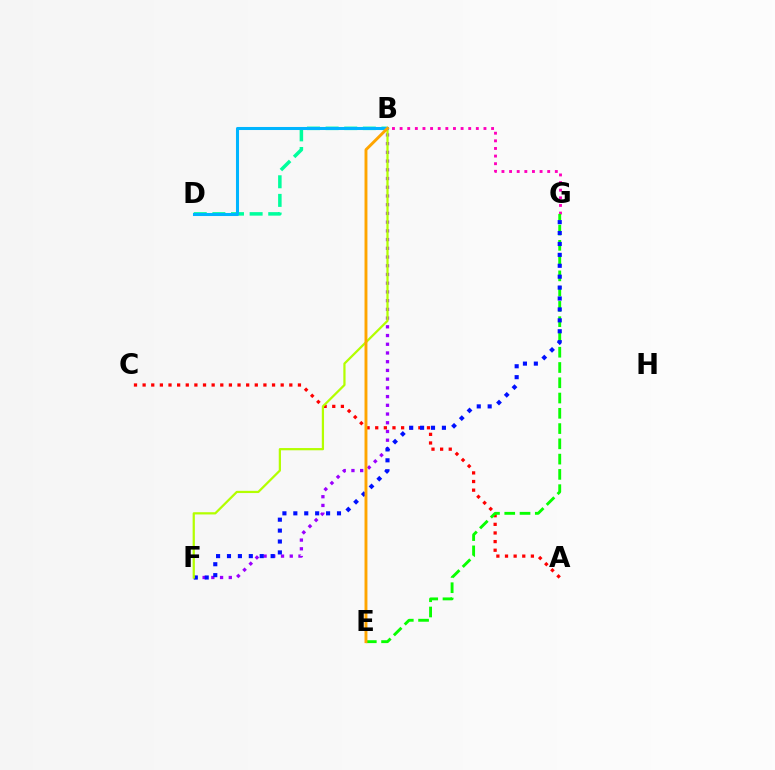{('B', 'F'): [{'color': '#9b00ff', 'line_style': 'dotted', 'thickness': 2.37}, {'color': '#b3ff00', 'line_style': 'solid', 'thickness': 1.61}], ('B', 'G'): [{'color': '#ff00bd', 'line_style': 'dotted', 'thickness': 2.07}], ('A', 'C'): [{'color': '#ff0000', 'line_style': 'dotted', 'thickness': 2.34}], ('B', 'D'): [{'color': '#00ff9d', 'line_style': 'dashed', 'thickness': 2.53}, {'color': '#00b5ff', 'line_style': 'solid', 'thickness': 2.2}], ('E', 'G'): [{'color': '#08ff00', 'line_style': 'dashed', 'thickness': 2.07}], ('F', 'G'): [{'color': '#0010ff', 'line_style': 'dotted', 'thickness': 2.97}], ('B', 'E'): [{'color': '#ffa500', 'line_style': 'solid', 'thickness': 2.09}]}